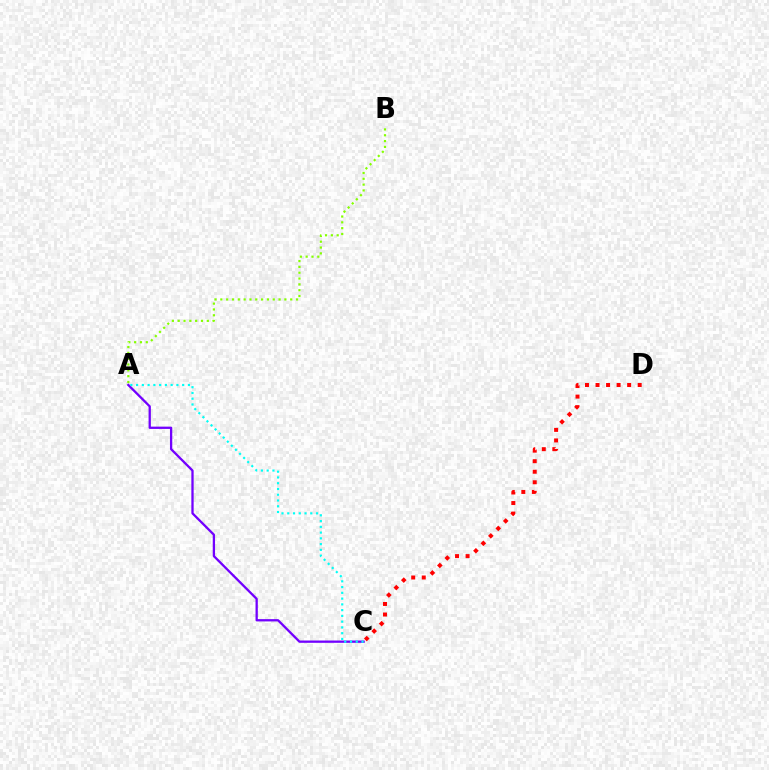{('A', 'C'): [{'color': '#7200ff', 'line_style': 'solid', 'thickness': 1.65}, {'color': '#00fff6', 'line_style': 'dotted', 'thickness': 1.56}], ('C', 'D'): [{'color': '#ff0000', 'line_style': 'dotted', 'thickness': 2.86}], ('A', 'B'): [{'color': '#84ff00', 'line_style': 'dotted', 'thickness': 1.58}]}